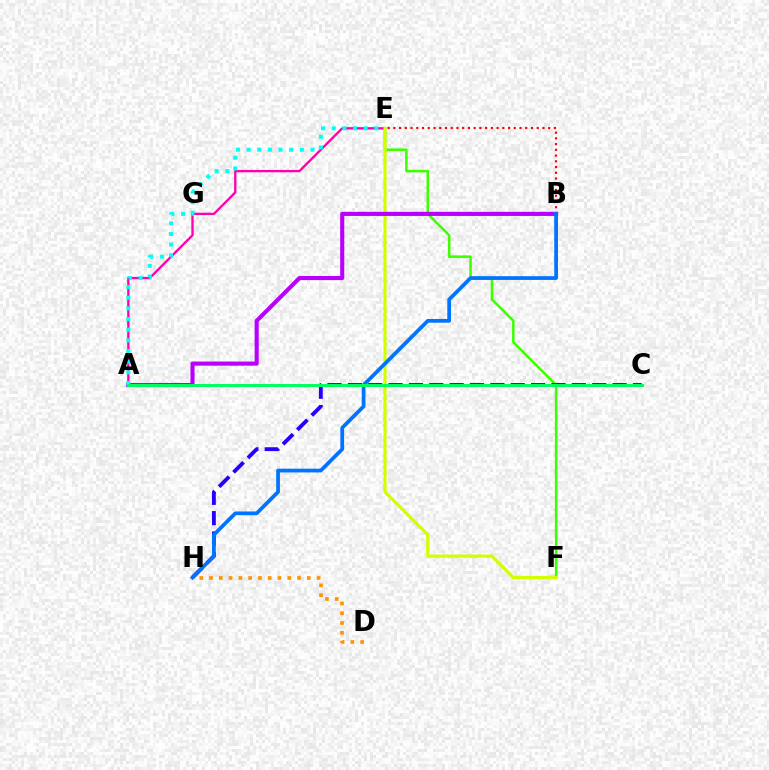{('E', 'F'): [{'color': '#3dff00', 'line_style': 'solid', 'thickness': 1.82}, {'color': '#d1ff00', 'line_style': 'solid', 'thickness': 2.29}], ('C', 'H'): [{'color': '#2500ff', 'line_style': 'dashed', 'thickness': 2.77}], ('A', 'E'): [{'color': '#ff00ac', 'line_style': 'solid', 'thickness': 1.68}, {'color': '#00fff6', 'line_style': 'dotted', 'thickness': 2.9}], ('D', 'H'): [{'color': '#ff9400', 'line_style': 'dotted', 'thickness': 2.66}], ('A', 'B'): [{'color': '#b900ff', 'line_style': 'solid', 'thickness': 2.96}], ('B', 'E'): [{'color': '#ff0000', 'line_style': 'dotted', 'thickness': 1.56}], ('B', 'H'): [{'color': '#0074ff', 'line_style': 'solid', 'thickness': 2.7}], ('A', 'C'): [{'color': '#00ff5c', 'line_style': 'solid', 'thickness': 2.13}]}